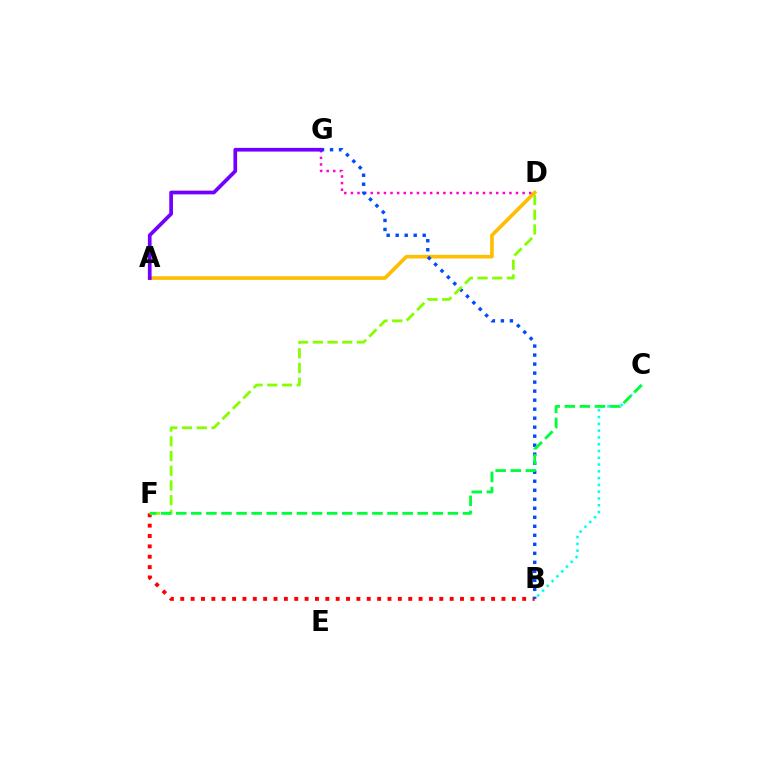{('A', 'D'): [{'color': '#ffbd00', 'line_style': 'solid', 'thickness': 2.61}], ('B', 'F'): [{'color': '#ff0000', 'line_style': 'dotted', 'thickness': 2.82}], ('D', 'G'): [{'color': '#ff00cf', 'line_style': 'dotted', 'thickness': 1.79}], ('B', 'G'): [{'color': '#004bff', 'line_style': 'dotted', 'thickness': 2.45}], ('A', 'G'): [{'color': '#7200ff', 'line_style': 'solid', 'thickness': 2.67}], ('D', 'F'): [{'color': '#84ff00', 'line_style': 'dashed', 'thickness': 2.0}], ('B', 'C'): [{'color': '#00fff6', 'line_style': 'dotted', 'thickness': 1.84}], ('C', 'F'): [{'color': '#00ff39', 'line_style': 'dashed', 'thickness': 2.05}]}